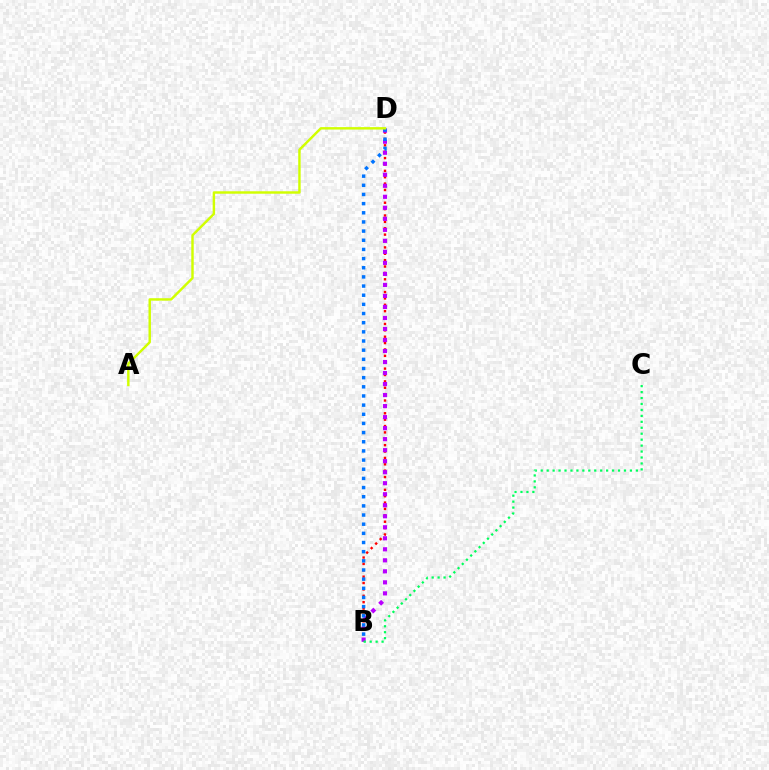{('B', 'D'): [{'color': '#ff0000', 'line_style': 'dotted', 'thickness': 1.73}, {'color': '#b900ff', 'line_style': 'dotted', 'thickness': 2.99}, {'color': '#0074ff', 'line_style': 'dotted', 'thickness': 2.49}], ('B', 'C'): [{'color': '#00ff5c', 'line_style': 'dotted', 'thickness': 1.62}], ('A', 'D'): [{'color': '#d1ff00', 'line_style': 'solid', 'thickness': 1.76}]}